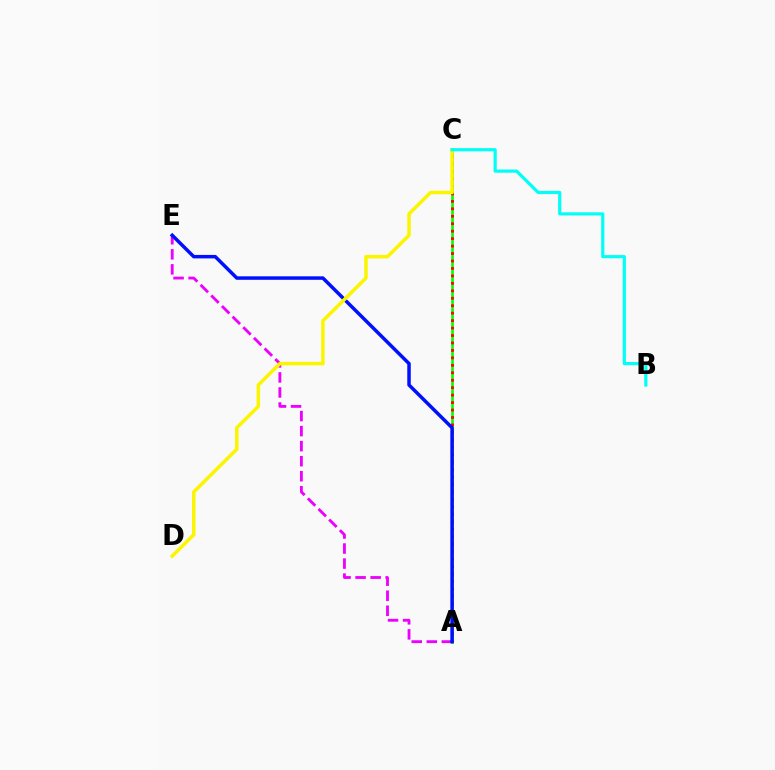{('A', 'E'): [{'color': '#ee00ff', 'line_style': 'dashed', 'thickness': 2.04}, {'color': '#0010ff', 'line_style': 'solid', 'thickness': 2.51}], ('A', 'C'): [{'color': '#08ff00', 'line_style': 'solid', 'thickness': 1.92}, {'color': '#ff0000', 'line_style': 'dotted', 'thickness': 2.02}], ('C', 'D'): [{'color': '#fcf500', 'line_style': 'solid', 'thickness': 2.51}], ('B', 'C'): [{'color': '#00fff6', 'line_style': 'solid', 'thickness': 2.29}]}